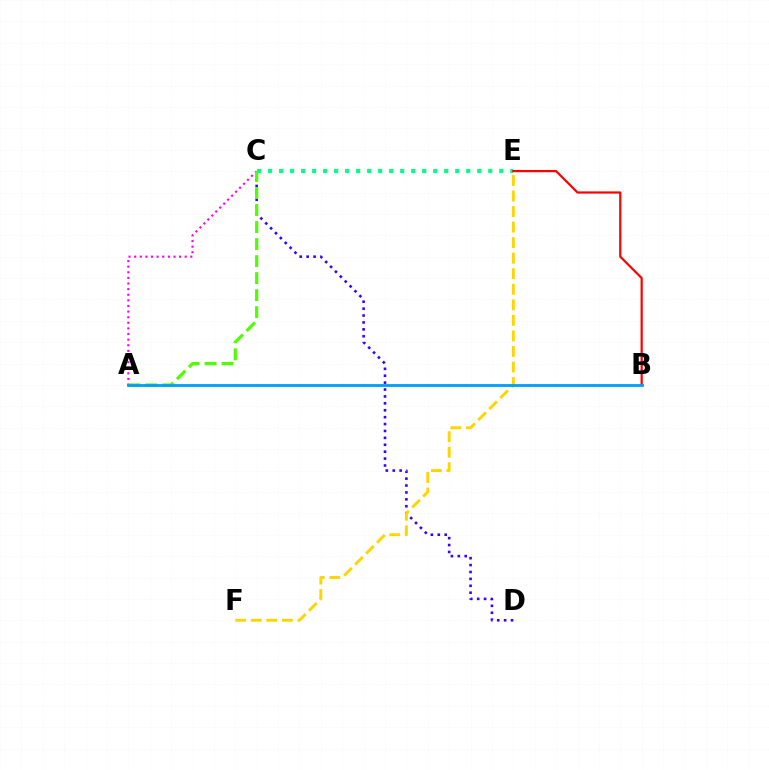{('C', 'D'): [{'color': '#3700ff', 'line_style': 'dotted', 'thickness': 1.88}], ('C', 'E'): [{'color': '#00ff86', 'line_style': 'dotted', 'thickness': 2.99}], ('B', 'E'): [{'color': '#ff0000', 'line_style': 'solid', 'thickness': 1.59}], ('E', 'F'): [{'color': '#ffd500', 'line_style': 'dashed', 'thickness': 2.11}], ('A', 'C'): [{'color': '#ff00ed', 'line_style': 'dotted', 'thickness': 1.53}, {'color': '#4fff00', 'line_style': 'dashed', 'thickness': 2.31}], ('A', 'B'): [{'color': '#009eff', 'line_style': 'solid', 'thickness': 2.02}]}